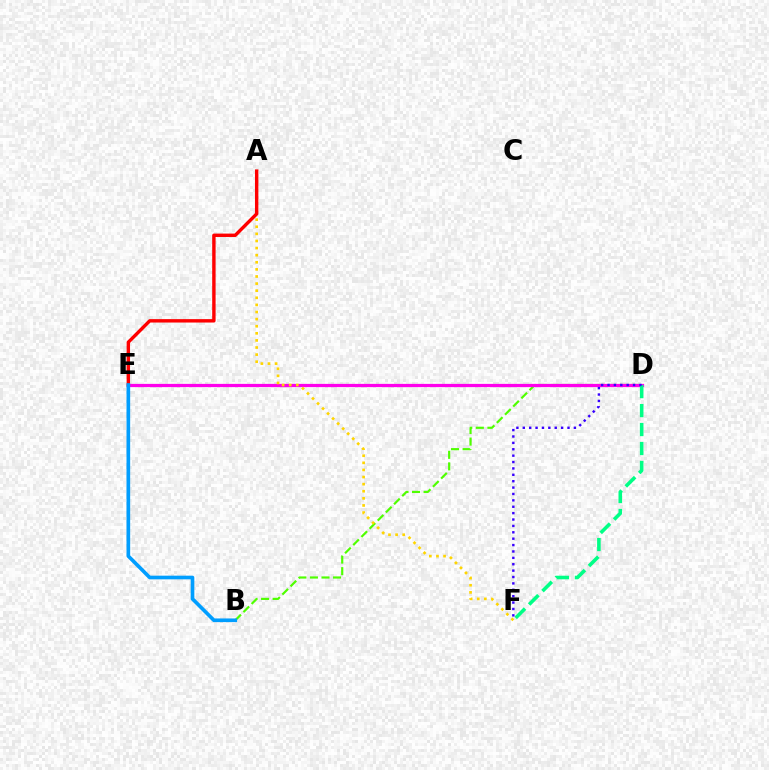{('B', 'D'): [{'color': '#4fff00', 'line_style': 'dashed', 'thickness': 1.57}], ('D', 'E'): [{'color': '#ff00ed', 'line_style': 'solid', 'thickness': 2.33}], ('A', 'F'): [{'color': '#ffd500', 'line_style': 'dotted', 'thickness': 1.93}], ('D', 'F'): [{'color': '#00ff86', 'line_style': 'dashed', 'thickness': 2.58}, {'color': '#3700ff', 'line_style': 'dotted', 'thickness': 1.74}], ('A', 'E'): [{'color': '#ff0000', 'line_style': 'solid', 'thickness': 2.45}], ('B', 'E'): [{'color': '#009eff', 'line_style': 'solid', 'thickness': 2.63}]}